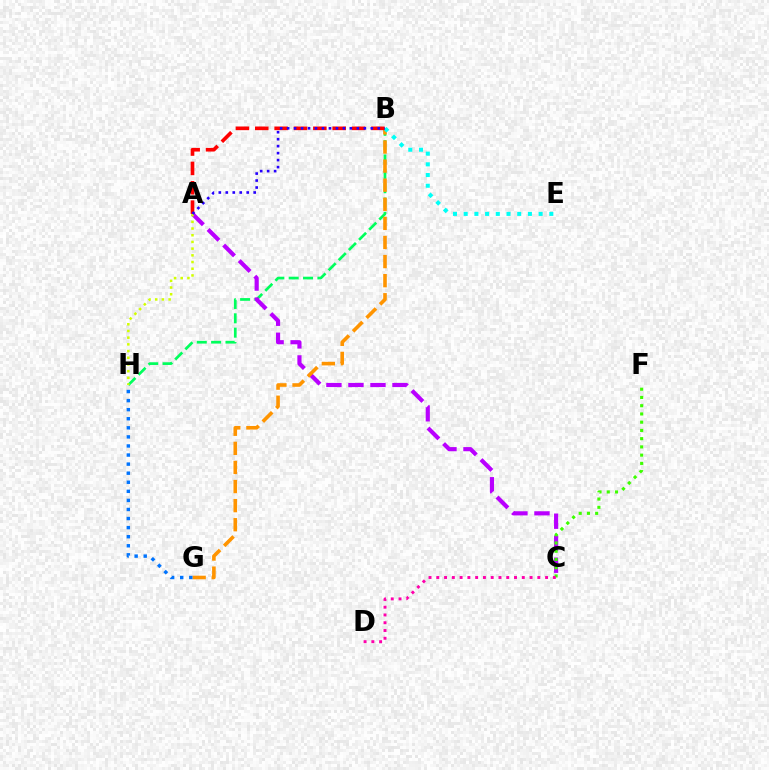{('B', 'H'): [{'color': '#00ff5c', 'line_style': 'dashed', 'thickness': 1.95}], ('A', 'C'): [{'color': '#b900ff', 'line_style': 'dashed', 'thickness': 2.99}], ('B', 'G'): [{'color': '#ff9400', 'line_style': 'dashed', 'thickness': 2.59}], ('G', 'H'): [{'color': '#0074ff', 'line_style': 'dotted', 'thickness': 2.47}], ('C', 'F'): [{'color': '#3dff00', 'line_style': 'dotted', 'thickness': 2.24}], ('B', 'E'): [{'color': '#00fff6', 'line_style': 'dotted', 'thickness': 2.91}], ('A', 'H'): [{'color': '#d1ff00', 'line_style': 'dotted', 'thickness': 1.82}], ('A', 'B'): [{'color': '#ff0000', 'line_style': 'dashed', 'thickness': 2.63}, {'color': '#2500ff', 'line_style': 'dotted', 'thickness': 1.89}], ('C', 'D'): [{'color': '#ff00ac', 'line_style': 'dotted', 'thickness': 2.11}]}